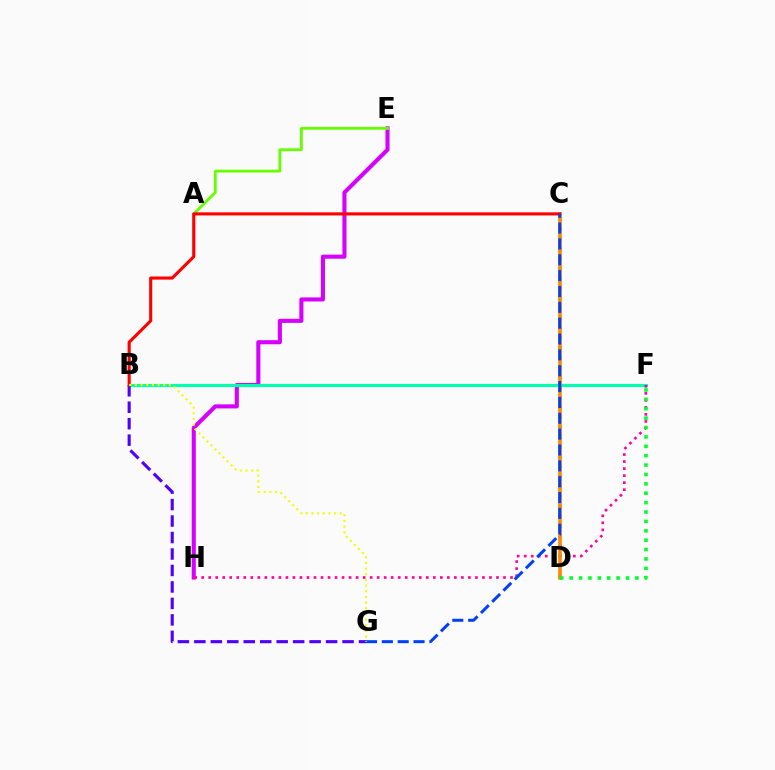{('E', 'H'): [{'color': '#d600ff', 'line_style': 'solid', 'thickness': 2.94}], ('A', 'E'): [{'color': '#66ff00', 'line_style': 'solid', 'thickness': 2.02}], ('B', 'F'): [{'color': '#00ffaf', 'line_style': 'solid', 'thickness': 2.25}], ('F', 'H'): [{'color': '#ff00a0', 'line_style': 'dotted', 'thickness': 1.91}], ('B', 'G'): [{'color': '#4f00ff', 'line_style': 'dashed', 'thickness': 2.24}, {'color': '#eeff00', 'line_style': 'dotted', 'thickness': 1.54}], ('C', 'D'): [{'color': '#00c7ff', 'line_style': 'dotted', 'thickness': 2.7}, {'color': '#ff8800', 'line_style': 'solid', 'thickness': 2.59}], ('D', 'F'): [{'color': '#00ff27', 'line_style': 'dotted', 'thickness': 2.55}], ('B', 'C'): [{'color': '#ff0000', 'line_style': 'solid', 'thickness': 2.24}], ('C', 'G'): [{'color': '#003fff', 'line_style': 'dashed', 'thickness': 2.15}]}